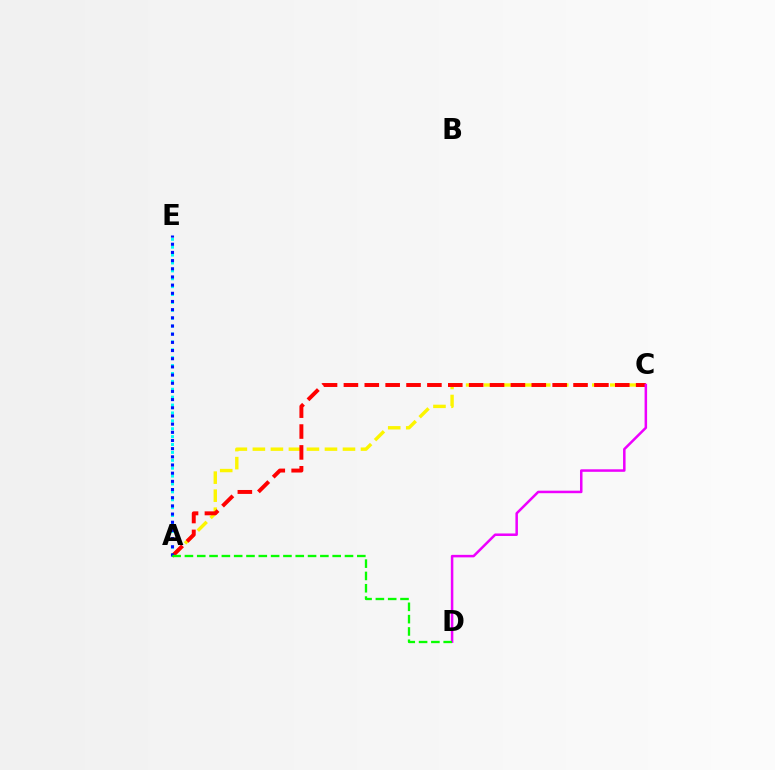{('A', 'E'): [{'color': '#00fff6', 'line_style': 'dotted', 'thickness': 2.14}, {'color': '#0010ff', 'line_style': 'dotted', 'thickness': 2.22}], ('A', 'C'): [{'color': '#fcf500', 'line_style': 'dashed', 'thickness': 2.45}, {'color': '#ff0000', 'line_style': 'dashed', 'thickness': 2.84}], ('C', 'D'): [{'color': '#ee00ff', 'line_style': 'solid', 'thickness': 1.81}], ('A', 'D'): [{'color': '#08ff00', 'line_style': 'dashed', 'thickness': 1.67}]}